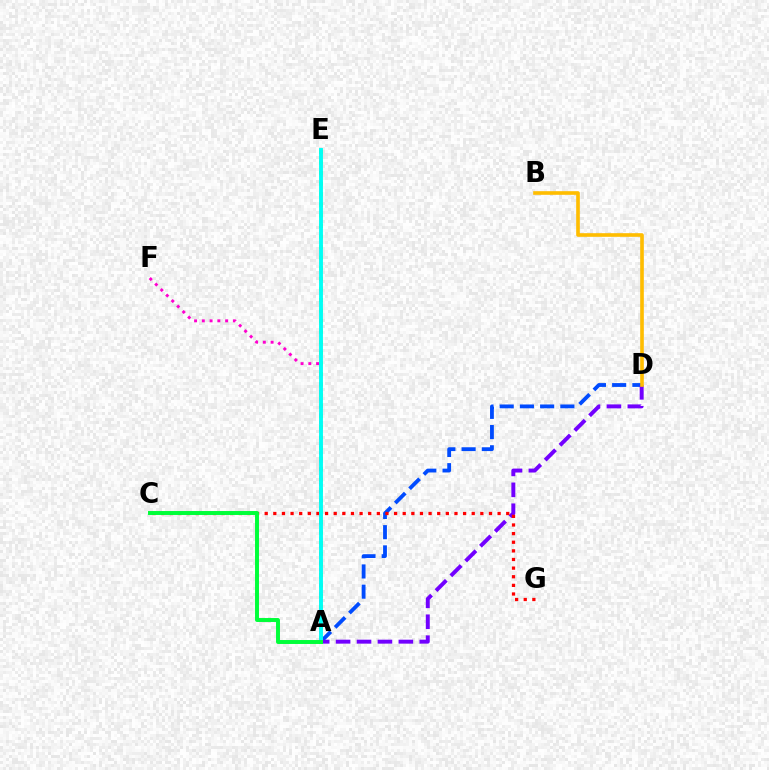{('A', 'D'): [{'color': '#004bff', 'line_style': 'dashed', 'thickness': 2.75}, {'color': '#7200ff', 'line_style': 'dashed', 'thickness': 2.84}], ('B', 'D'): [{'color': '#ffbd00', 'line_style': 'solid', 'thickness': 2.61}], ('A', 'E'): [{'color': '#84ff00', 'line_style': 'dotted', 'thickness': 2.87}, {'color': '#00fff6', 'line_style': 'solid', 'thickness': 2.79}], ('A', 'F'): [{'color': '#ff00cf', 'line_style': 'dotted', 'thickness': 2.11}], ('C', 'G'): [{'color': '#ff0000', 'line_style': 'dotted', 'thickness': 2.34}], ('A', 'C'): [{'color': '#00ff39', 'line_style': 'solid', 'thickness': 2.84}]}